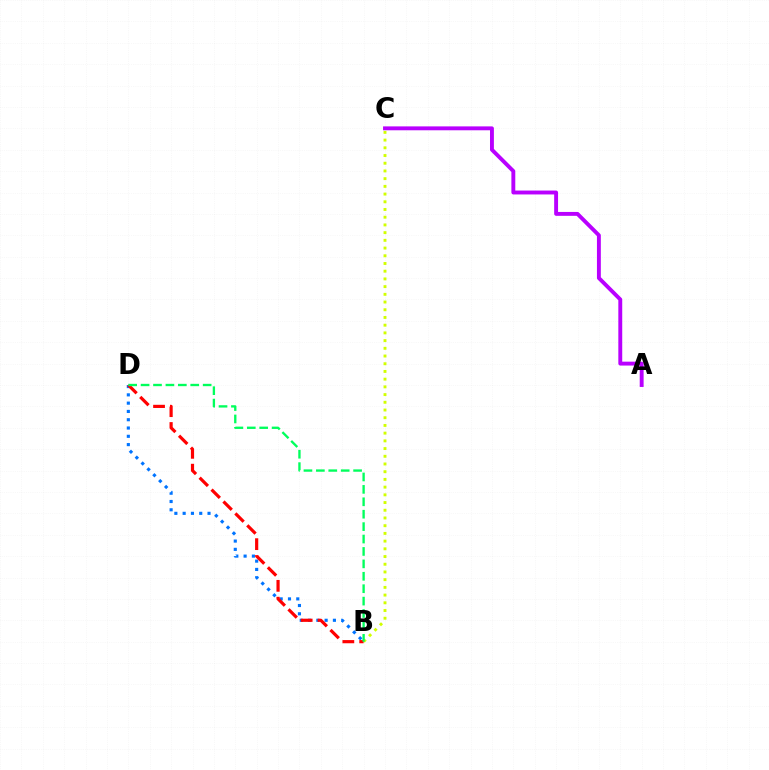{('B', 'C'): [{'color': '#d1ff00', 'line_style': 'dotted', 'thickness': 2.1}], ('B', 'D'): [{'color': '#0074ff', 'line_style': 'dotted', 'thickness': 2.25}, {'color': '#ff0000', 'line_style': 'dashed', 'thickness': 2.29}, {'color': '#00ff5c', 'line_style': 'dashed', 'thickness': 1.69}], ('A', 'C'): [{'color': '#b900ff', 'line_style': 'solid', 'thickness': 2.8}]}